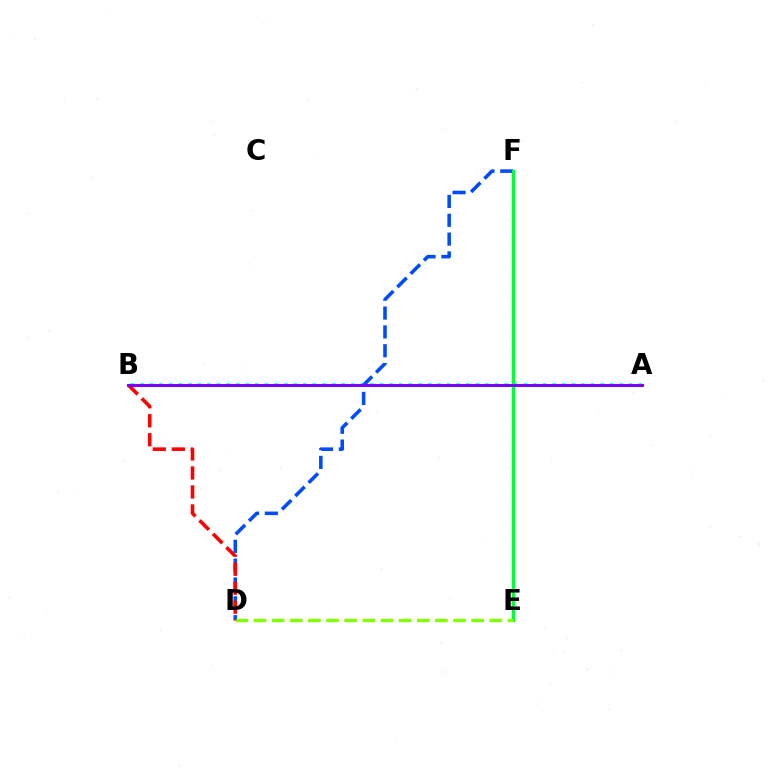{('E', 'F'): [{'color': '#ffbd00', 'line_style': 'dashed', 'thickness': 1.76}, {'color': '#00ff39', 'line_style': 'solid', 'thickness': 2.27}], ('A', 'B'): [{'color': '#00fff6', 'line_style': 'dotted', 'thickness': 2.6}, {'color': '#ff00cf', 'line_style': 'solid', 'thickness': 1.92}, {'color': '#7200ff', 'line_style': 'solid', 'thickness': 2.01}], ('D', 'F'): [{'color': '#004bff', 'line_style': 'dashed', 'thickness': 2.56}], ('D', 'E'): [{'color': '#84ff00', 'line_style': 'dashed', 'thickness': 2.46}], ('B', 'D'): [{'color': '#ff0000', 'line_style': 'dashed', 'thickness': 2.58}]}